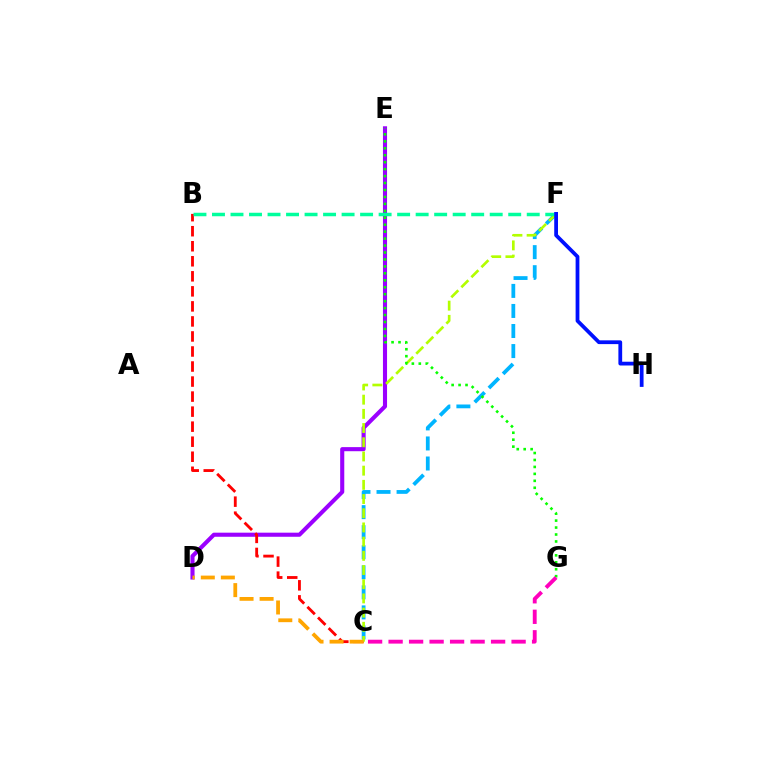{('D', 'E'): [{'color': '#9b00ff', 'line_style': 'solid', 'thickness': 2.95}], ('B', 'C'): [{'color': '#ff0000', 'line_style': 'dashed', 'thickness': 2.04}], ('C', 'F'): [{'color': '#00b5ff', 'line_style': 'dashed', 'thickness': 2.72}, {'color': '#b3ff00', 'line_style': 'dashed', 'thickness': 1.93}], ('B', 'F'): [{'color': '#00ff9d', 'line_style': 'dashed', 'thickness': 2.52}], ('C', 'D'): [{'color': '#ffa500', 'line_style': 'dashed', 'thickness': 2.72}], ('E', 'G'): [{'color': '#08ff00', 'line_style': 'dotted', 'thickness': 1.89}], ('C', 'G'): [{'color': '#ff00bd', 'line_style': 'dashed', 'thickness': 2.78}], ('F', 'H'): [{'color': '#0010ff', 'line_style': 'solid', 'thickness': 2.71}]}